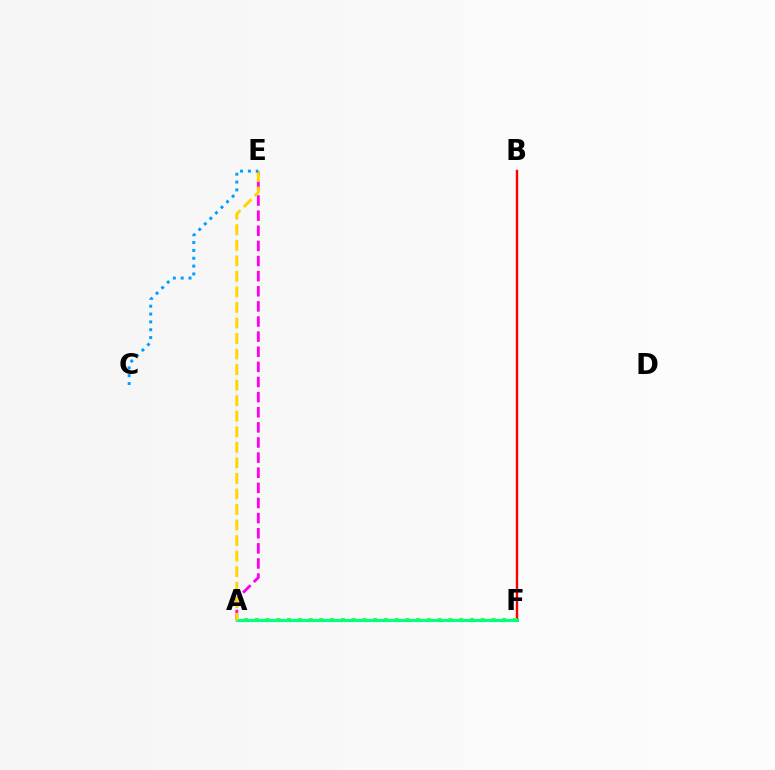{('A', 'E'): [{'color': '#ff00ed', 'line_style': 'dashed', 'thickness': 2.05}, {'color': '#ffd500', 'line_style': 'dashed', 'thickness': 2.11}], ('A', 'F'): [{'color': '#3700ff', 'line_style': 'dotted', 'thickness': 1.93}, {'color': '#4fff00', 'line_style': 'dotted', 'thickness': 2.92}, {'color': '#00ff86', 'line_style': 'solid', 'thickness': 2.24}], ('B', 'F'): [{'color': '#ff0000', 'line_style': 'solid', 'thickness': 1.72}], ('C', 'E'): [{'color': '#009eff', 'line_style': 'dotted', 'thickness': 2.13}]}